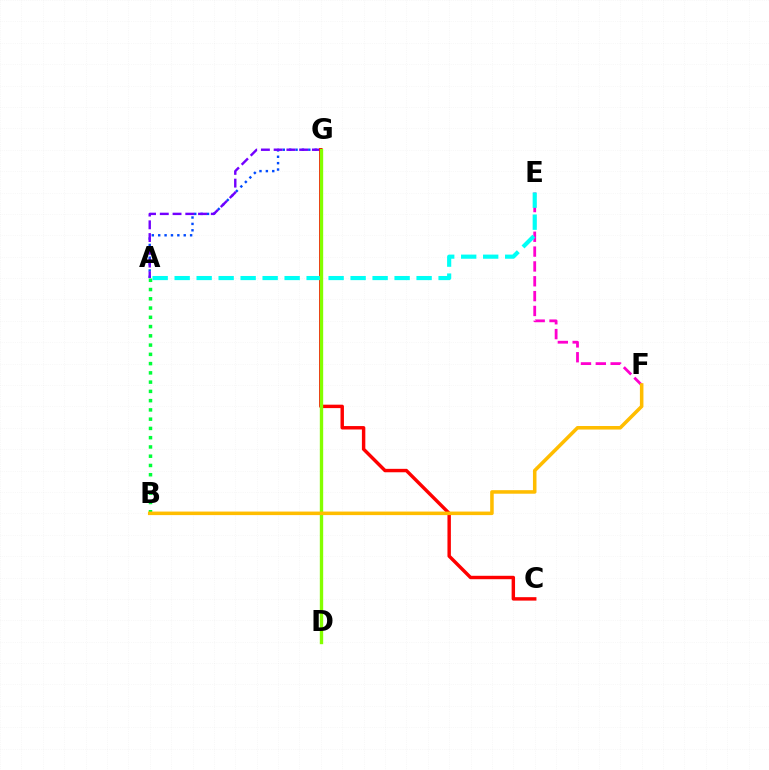{('E', 'F'): [{'color': '#ff00cf', 'line_style': 'dashed', 'thickness': 2.02}], ('A', 'G'): [{'color': '#004bff', 'line_style': 'dotted', 'thickness': 1.73}, {'color': '#7200ff', 'line_style': 'dashed', 'thickness': 1.73}], ('C', 'G'): [{'color': '#ff0000', 'line_style': 'solid', 'thickness': 2.47}], ('A', 'B'): [{'color': '#00ff39', 'line_style': 'dotted', 'thickness': 2.52}], ('A', 'E'): [{'color': '#00fff6', 'line_style': 'dashed', 'thickness': 2.99}], ('D', 'G'): [{'color': '#84ff00', 'line_style': 'solid', 'thickness': 2.42}], ('B', 'F'): [{'color': '#ffbd00', 'line_style': 'solid', 'thickness': 2.55}]}